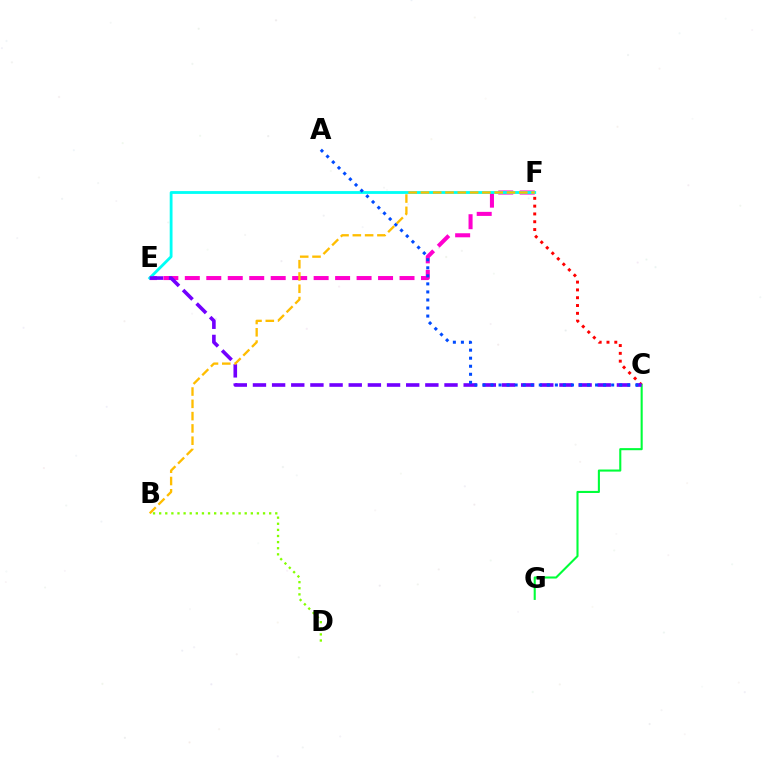{('C', 'F'): [{'color': '#ff0000', 'line_style': 'dotted', 'thickness': 2.12}], ('E', 'F'): [{'color': '#ff00cf', 'line_style': 'dashed', 'thickness': 2.92}, {'color': '#00fff6', 'line_style': 'solid', 'thickness': 2.03}], ('C', 'G'): [{'color': '#00ff39', 'line_style': 'solid', 'thickness': 1.51}], ('B', 'D'): [{'color': '#84ff00', 'line_style': 'dotted', 'thickness': 1.66}], ('C', 'E'): [{'color': '#7200ff', 'line_style': 'dashed', 'thickness': 2.6}], ('A', 'C'): [{'color': '#004bff', 'line_style': 'dotted', 'thickness': 2.19}], ('B', 'F'): [{'color': '#ffbd00', 'line_style': 'dashed', 'thickness': 1.67}]}